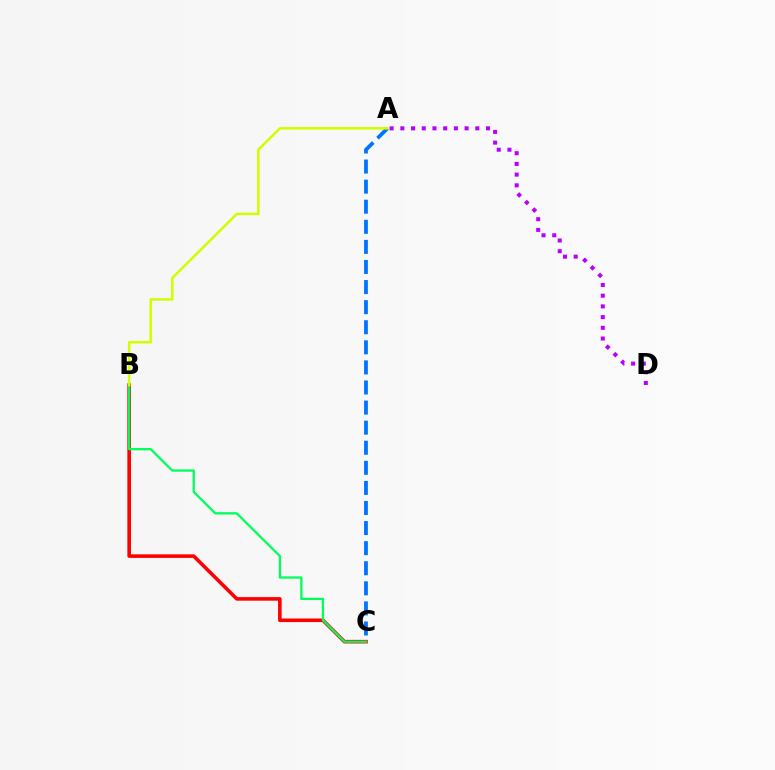{('A', 'C'): [{'color': '#0074ff', 'line_style': 'dashed', 'thickness': 2.73}], ('B', 'C'): [{'color': '#ff0000', 'line_style': 'solid', 'thickness': 2.59}, {'color': '#00ff5c', 'line_style': 'solid', 'thickness': 1.65}], ('A', 'D'): [{'color': '#b900ff', 'line_style': 'dotted', 'thickness': 2.91}], ('A', 'B'): [{'color': '#d1ff00', 'line_style': 'solid', 'thickness': 1.84}]}